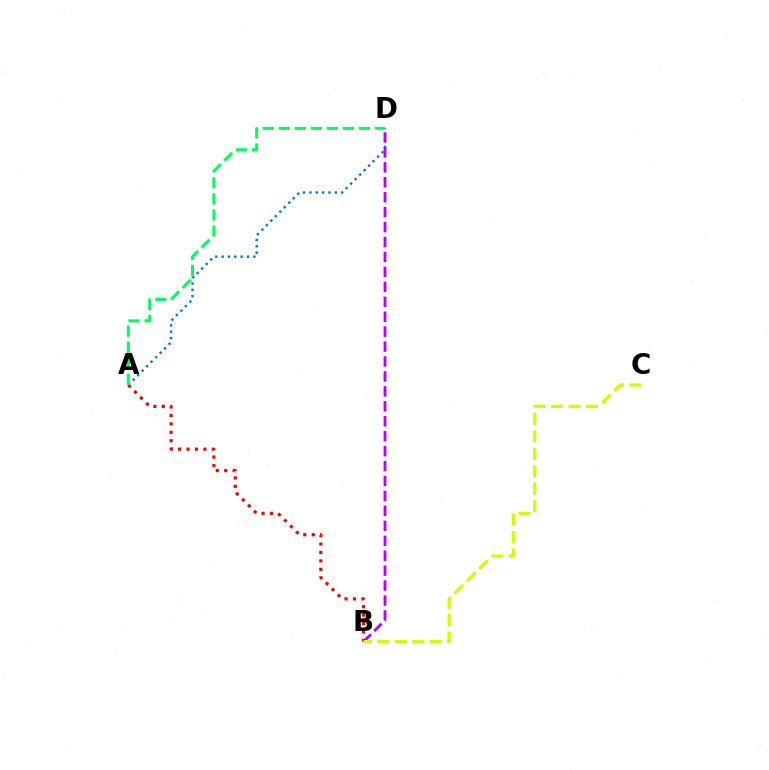{('A', 'B'): [{'color': '#ff0000', 'line_style': 'dotted', 'thickness': 2.29}], ('A', 'D'): [{'color': '#0074ff', 'line_style': 'dotted', 'thickness': 1.72}, {'color': '#00ff5c', 'line_style': 'dashed', 'thickness': 2.18}], ('B', 'D'): [{'color': '#b900ff', 'line_style': 'dashed', 'thickness': 2.03}], ('B', 'C'): [{'color': '#d1ff00', 'line_style': 'dashed', 'thickness': 2.37}]}